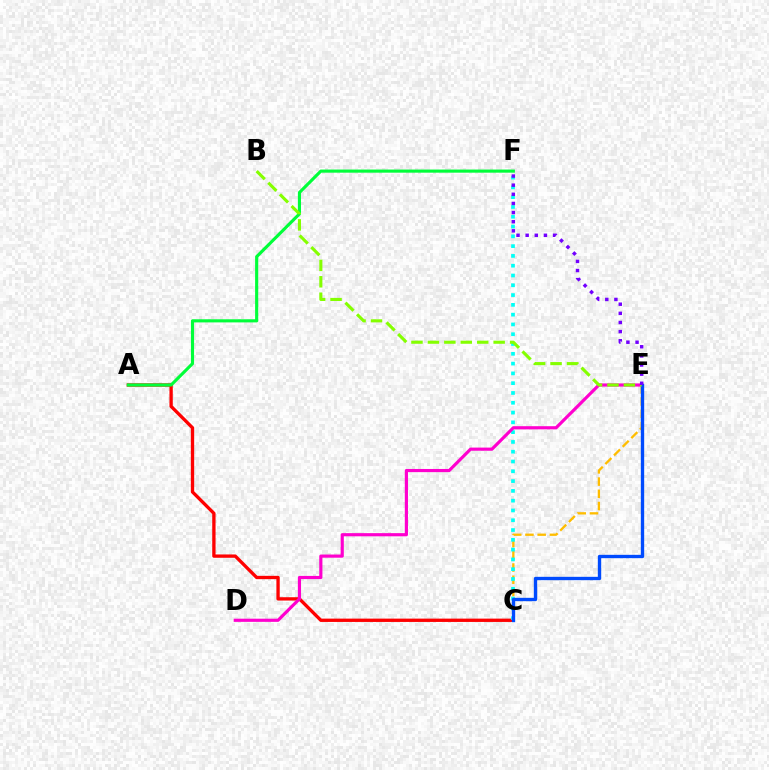{('A', 'C'): [{'color': '#ff0000', 'line_style': 'solid', 'thickness': 2.39}], ('C', 'E'): [{'color': '#ffbd00', 'line_style': 'dashed', 'thickness': 1.66}, {'color': '#004bff', 'line_style': 'solid', 'thickness': 2.41}], ('C', 'F'): [{'color': '#00fff6', 'line_style': 'dotted', 'thickness': 2.66}], ('A', 'F'): [{'color': '#00ff39', 'line_style': 'solid', 'thickness': 2.25}], ('D', 'E'): [{'color': '#ff00cf', 'line_style': 'solid', 'thickness': 2.28}], ('B', 'E'): [{'color': '#84ff00', 'line_style': 'dashed', 'thickness': 2.23}], ('E', 'F'): [{'color': '#7200ff', 'line_style': 'dotted', 'thickness': 2.48}]}